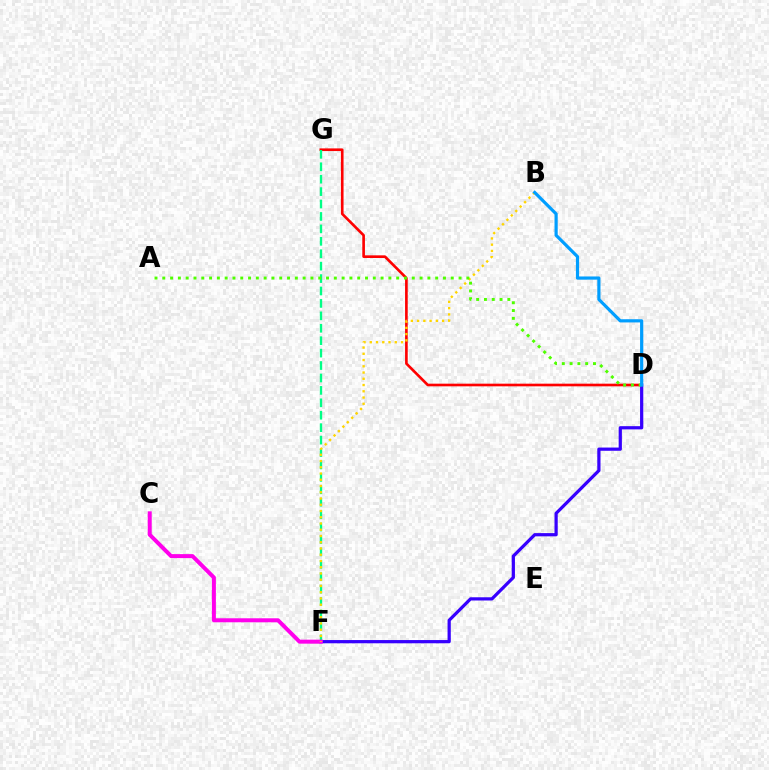{('D', 'G'): [{'color': '#ff0000', 'line_style': 'solid', 'thickness': 1.91}], ('D', 'F'): [{'color': '#3700ff', 'line_style': 'solid', 'thickness': 2.32}], ('F', 'G'): [{'color': '#00ff86', 'line_style': 'dashed', 'thickness': 1.69}], ('C', 'F'): [{'color': '#ff00ed', 'line_style': 'solid', 'thickness': 2.87}], ('B', 'F'): [{'color': '#ffd500', 'line_style': 'dotted', 'thickness': 1.7}], ('A', 'D'): [{'color': '#4fff00', 'line_style': 'dotted', 'thickness': 2.12}], ('B', 'D'): [{'color': '#009eff', 'line_style': 'solid', 'thickness': 2.3}]}